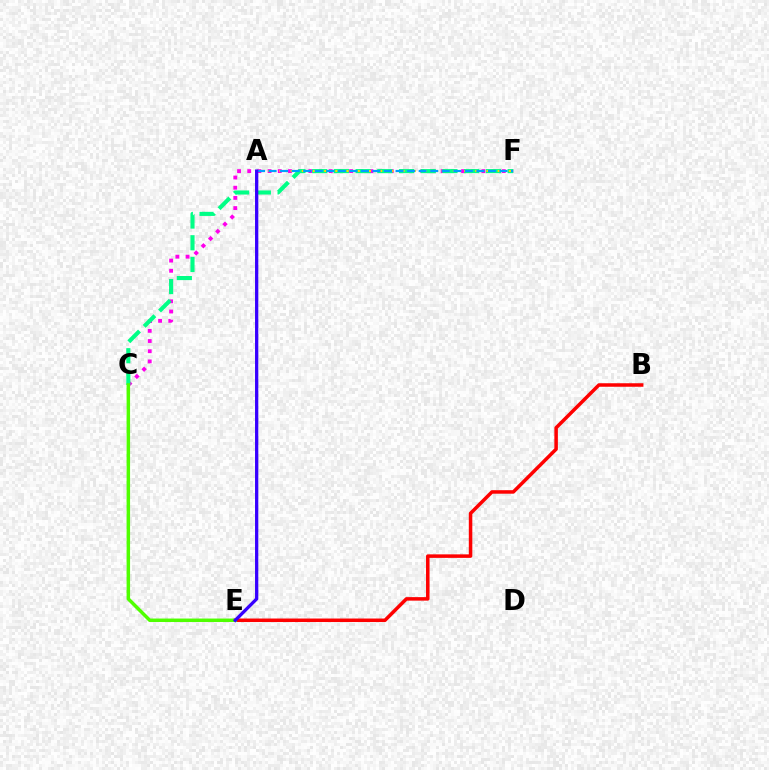{('C', 'F'): [{'color': '#ff00ed', 'line_style': 'dotted', 'thickness': 2.77}, {'color': '#00ff86', 'line_style': 'dashed', 'thickness': 2.95}], ('A', 'F'): [{'color': '#ffd500', 'line_style': 'dotted', 'thickness': 1.52}, {'color': '#009eff', 'line_style': 'dashed', 'thickness': 1.57}], ('B', 'E'): [{'color': '#ff0000', 'line_style': 'solid', 'thickness': 2.53}], ('C', 'E'): [{'color': '#4fff00', 'line_style': 'solid', 'thickness': 2.5}], ('A', 'E'): [{'color': '#3700ff', 'line_style': 'solid', 'thickness': 2.36}]}